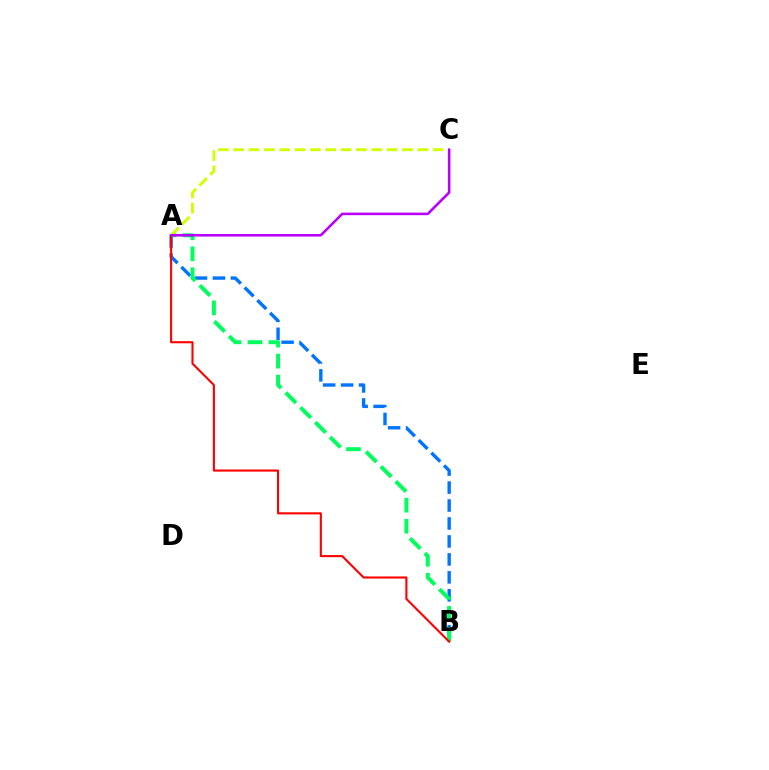{('A', 'B'): [{'color': '#0074ff', 'line_style': 'dashed', 'thickness': 2.44}, {'color': '#00ff5c', 'line_style': 'dashed', 'thickness': 2.85}, {'color': '#ff0000', 'line_style': 'solid', 'thickness': 1.51}], ('A', 'C'): [{'color': '#d1ff00', 'line_style': 'dashed', 'thickness': 2.08}, {'color': '#b900ff', 'line_style': 'solid', 'thickness': 1.85}]}